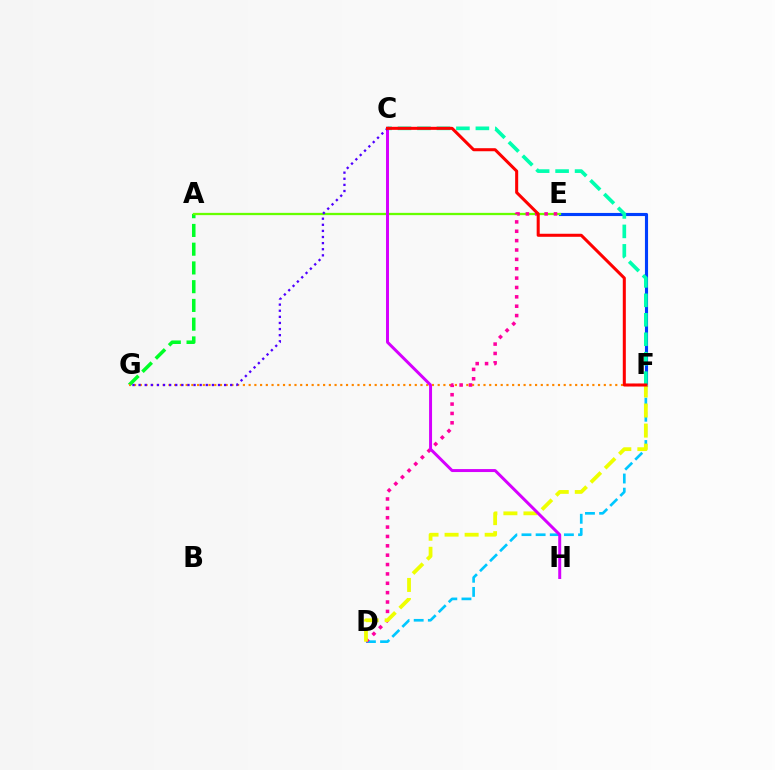{('E', 'F'): [{'color': '#003fff', 'line_style': 'solid', 'thickness': 2.25}], ('D', 'F'): [{'color': '#00c7ff', 'line_style': 'dashed', 'thickness': 1.92}, {'color': '#eeff00', 'line_style': 'dashed', 'thickness': 2.72}], ('A', 'G'): [{'color': '#00ff27', 'line_style': 'dashed', 'thickness': 2.55}], ('C', 'F'): [{'color': '#00ffaf', 'line_style': 'dashed', 'thickness': 2.65}, {'color': '#ff0000', 'line_style': 'solid', 'thickness': 2.19}], ('A', 'E'): [{'color': '#66ff00', 'line_style': 'solid', 'thickness': 1.64}], ('F', 'G'): [{'color': '#ff8800', 'line_style': 'dotted', 'thickness': 1.56}], ('D', 'E'): [{'color': '#ff00a0', 'line_style': 'dotted', 'thickness': 2.55}], ('C', 'H'): [{'color': '#d600ff', 'line_style': 'solid', 'thickness': 2.14}], ('C', 'G'): [{'color': '#4f00ff', 'line_style': 'dotted', 'thickness': 1.66}]}